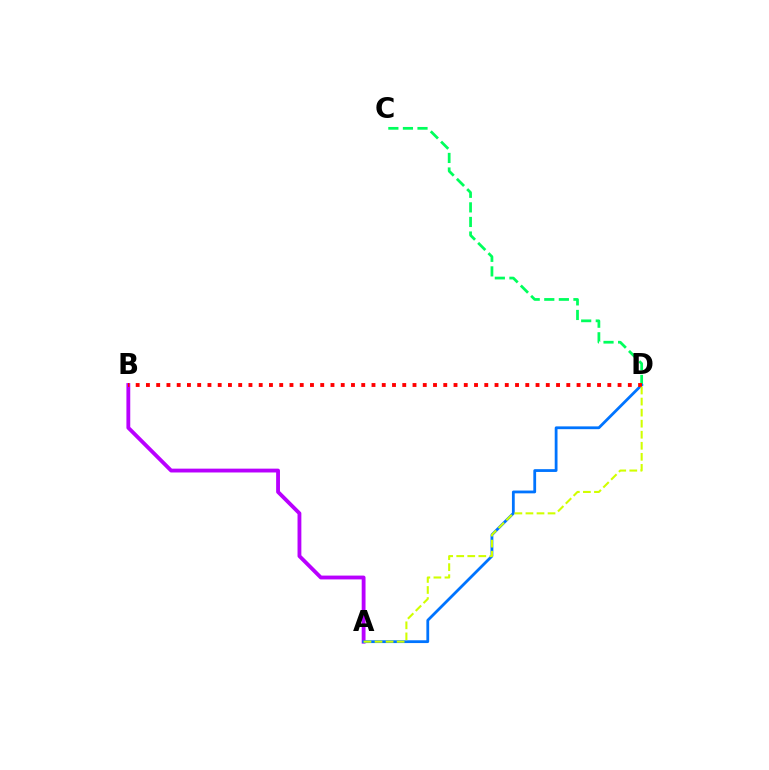{('A', 'B'): [{'color': '#b900ff', 'line_style': 'solid', 'thickness': 2.76}], ('C', 'D'): [{'color': '#00ff5c', 'line_style': 'dashed', 'thickness': 1.98}], ('A', 'D'): [{'color': '#0074ff', 'line_style': 'solid', 'thickness': 2.01}, {'color': '#d1ff00', 'line_style': 'dashed', 'thickness': 1.5}], ('B', 'D'): [{'color': '#ff0000', 'line_style': 'dotted', 'thickness': 2.79}]}